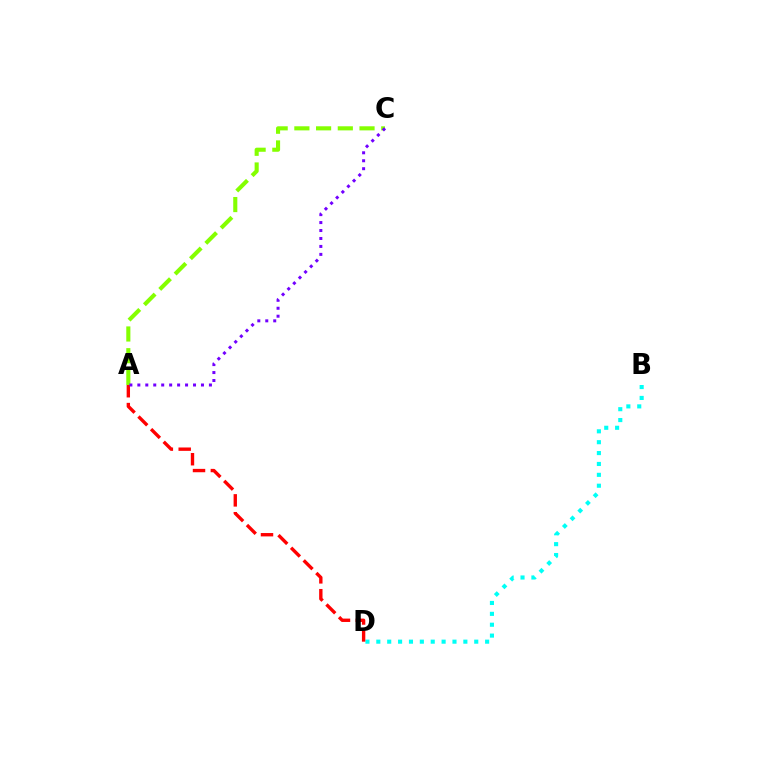{('A', 'C'): [{'color': '#84ff00', 'line_style': 'dashed', 'thickness': 2.95}, {'color': '#7200ff', 'line_style': 'dotted', 'thickness': 2.16}], ('B', 'D'): [{'color': '#00fff6', 'line_style': 'dotted', 'thickness': 2.96}], ('A', 'D'): [{'color': '#ff0000', 'line_style': 'dashed', 'thickness': 2.42}]}